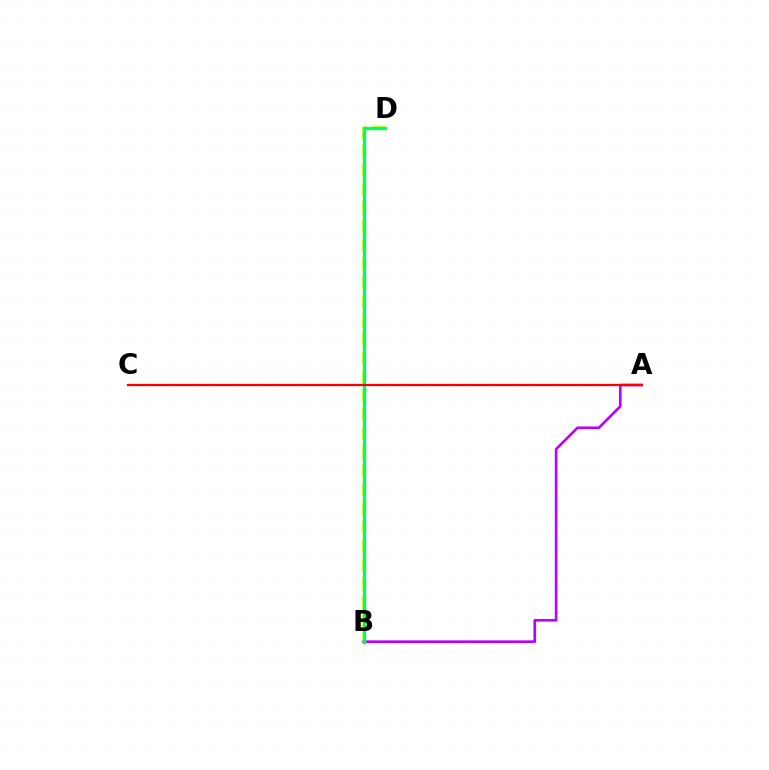{('B', 'D'): [{'color': '#d1ff00', 'line_style': 'dashed', 'thickness': 2.55}, {'color': '#0074ff', 'line_style': 'dotted', 'thickness': 1.81}, {'color': '#00ff5c', 'line_style': 'solid', 'thickness': 2.41}], ('A', 'B'): [{'color': '#b900ff', 'line_style': 'solid', 'thickness': 1.9}], ('A', 'C'): [{'color': '#ff0000', 'line_style': 'solid', 'thickness': 1.63}]}